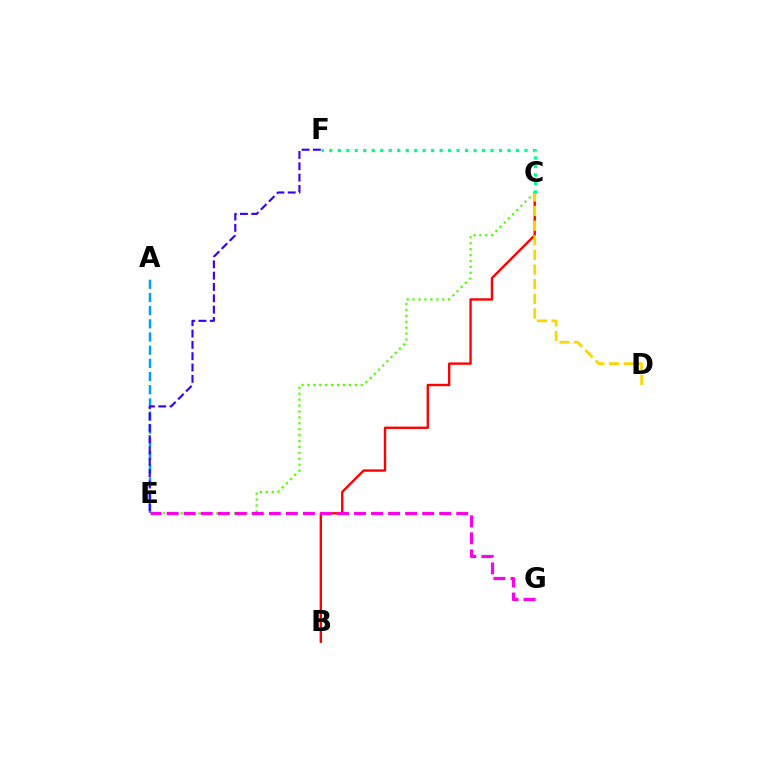{('A', 'E'): [{'color': '#009eff', 'line_style': 'dashed', 'thickness': 1.79}], ('B', 'C'): [{'color': '#ff0000', 'line_style': 'solid', 'thickness': 1.71}], ('C', 'E'): [{'color': '#4fff00', 'line_style': 'dotted', 'thickness': 1.61}], ('E', 'F'): [{'color': '#3700ff', 'line_style': 'dashed', 'thickness': 1.54}], ('C', 'D'): [{'color': '#ffd500', 'line_style': 'dashed', 'thickness': 1.99}], ('E', 'G'): [{'color': '#ff00ed', 'line_style': 'dashed', 'thickness': 2.31}], ('C', 'F'): [{'color': '#00ff86', 'line_style': 'dotted', 'thickness': 2.31}]}